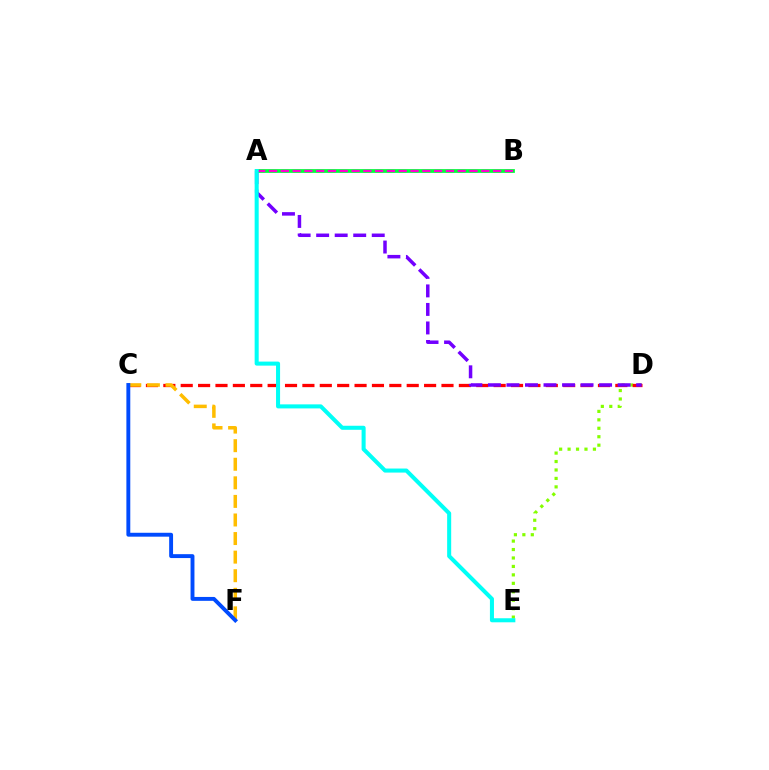{('A', 'B'): [{'color': '#00ff39', 'line_style': 'solid', 'thickness': 2.72}, {'color': '#ff00cf', 'line_style': 'dashed', 'thickness': 1.6}], ('D', 'E'): [{'color': '#84ff00', 'line_style': 'dotted', 'thickness': 2.3}], ('C', 'D'): [{'color': '#ff0000', 'line_style': 'dashed', 'thickness': 2.36}], ('C', 'F'): [{'color': '#ffbd00', 'line_style': 'dashed', 'thickness': 2.52}, {'color': '#004bff', 'line_style': 'solid', 'thickness': 2.81}], ('A', 'D'): [{'color': '#7200ff', 'line_style': 'dashed', 'thickness': 2.52}], ('A', 'E'): [{'color': '#00fff6', 'line_style': 'solid', 'thickness': 2.91}]}